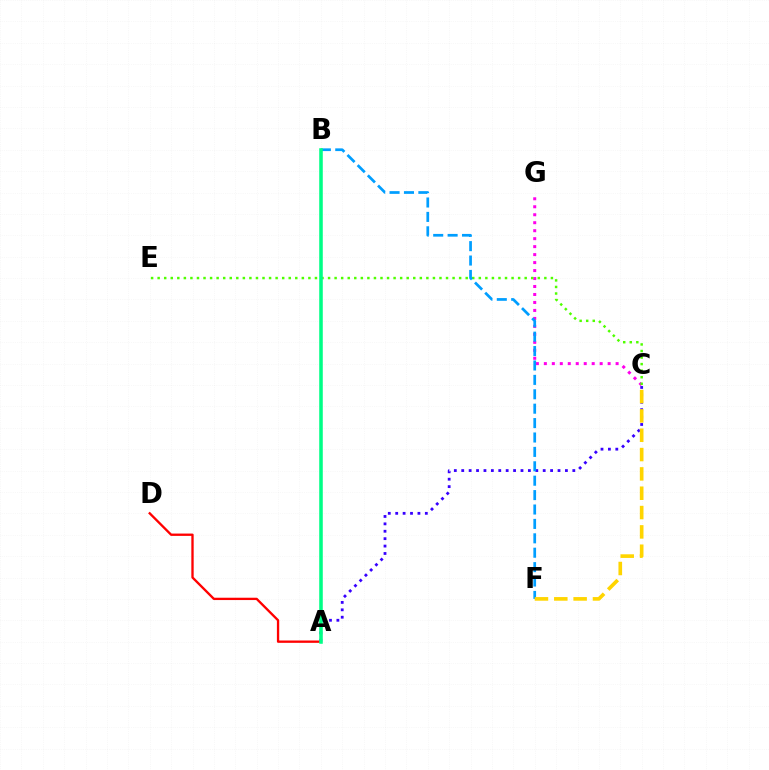{('C', 'G'): [{'color': '#ff00ed', 'line_style': 'dotted', 'thickness': 2.17}], ('A', 'D'): [{'color': '#ff0000', 'line_style': 'solid', 'thickness': 1.68}], ('A', 'C'): [{'color': '#3700ff', 'line_style': 'dotted', 'thickness': 2.01}], ('C', 'E'): [{'color': '#4fff00', 'line_style': 'dotted', 'thickness': 1.78}], ('B', 'F'): [{'color': '#009eff', 'line_style': 'dashed', 'thickness': 1.96}], ('C', 'F'): [{'color': '#ffd500', 'line_style': 'dashed', 'thickness': 2.63}], ('A', 'B'): [{'color': '#00ff86', 'line_style': 'solid', 'thickness': 2.56}]}